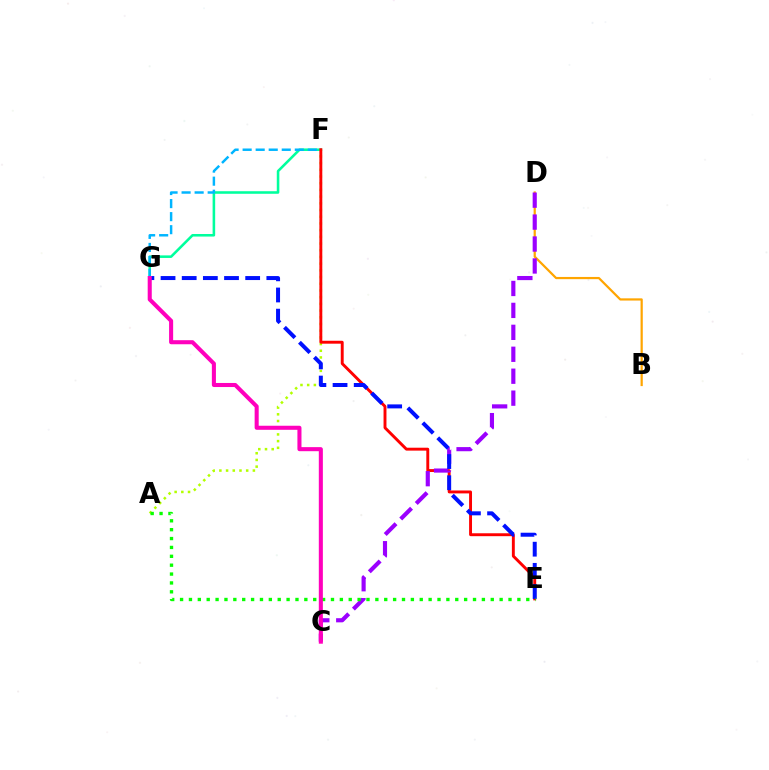{('B', 'D'): [{'color': '#ffa500', 'line_style': 'solid', 'thickness': 1.6}], ('A', 'F'): [{'color': '#b3ff00', 'line_style': 'dotted', 'thickness': 1.82}], ('F', 'G'): [{'color': '#00ff9d', 'line_style': 'solid', 'thickness': 1.85}, {'color': '#00b5ff', 'line_style': 'dashed', 'thickness': 1.77}], ('E', 'F'): [{'color': '#ff0000', 'line_style': 'solid', 'thickness': 2.1}], ('C', 'D'): [{'color': '#9b00ff', 'line_style': 'dashed', 'thickness': 2.98}], ('E', 'G'): [{'color': '#0010ff', 'line_style': 'dashed', 'thickness': 2.87}], ('A', 'E'): [{'color': '#08ff00', 'line_style': 'dotted', 'thickness': 2.41}], ('C', 'G'): [{'color': '#ff00bd', 'line_style': 'solid', 'thickness': 2.92}]}